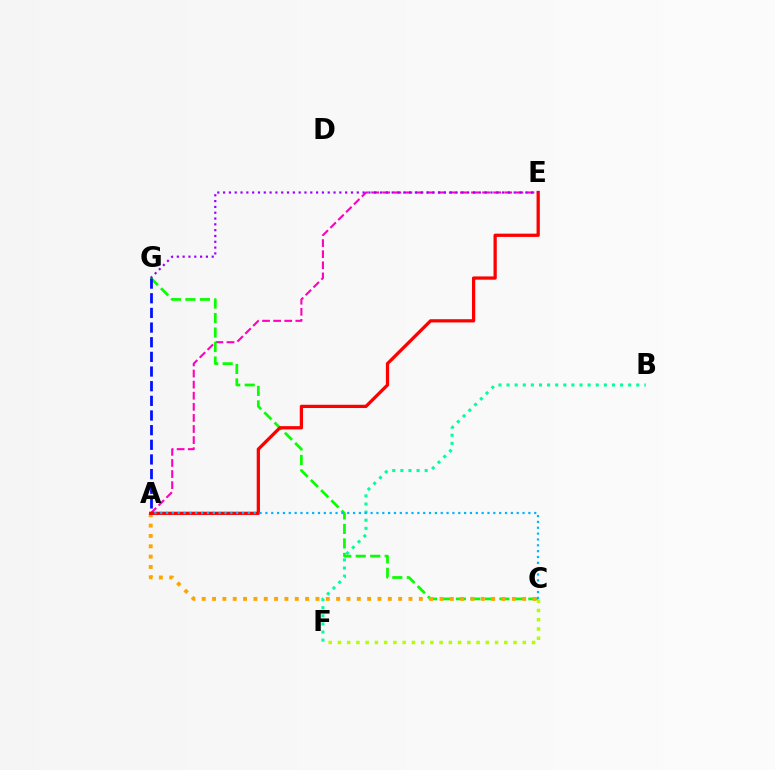{('A', 'E'): [{'color': '#ff00bd', 'line_style': 'dashed', 'thickness': 1.51}, {'color': '#ff0000', 'line_style': 'solid', 'thickness': 2.35}], ('C', 'G'): [{'color': '#08ff00', 'line_style': 'dashed', 'thickness': 1.97}], ('A', 'G'): [{'color': '#0010ff', 'line_style': 'dashed', 'thickness': 1.99}], ('B', 'F'): [{'color': '#00ff9d', 'line_style': 'dotted', 'thickness': 2.2}], ('A', 'C'): [{'color': '#ffa500', 'line_style': 'dotted', 'thickness': 2.81}, {'color': '#00b5ff', 'line_style': 'dotted', 'thickness': 1.59}], ('C', 'F'): [{'color': '#b3ff00', 'line_style': 'dotted', 'thickness': 2.51}], ('E', 'G'): [{'color': '#9b00ff', 'line_style': 'dotted', 'thickness': 1.58}]}